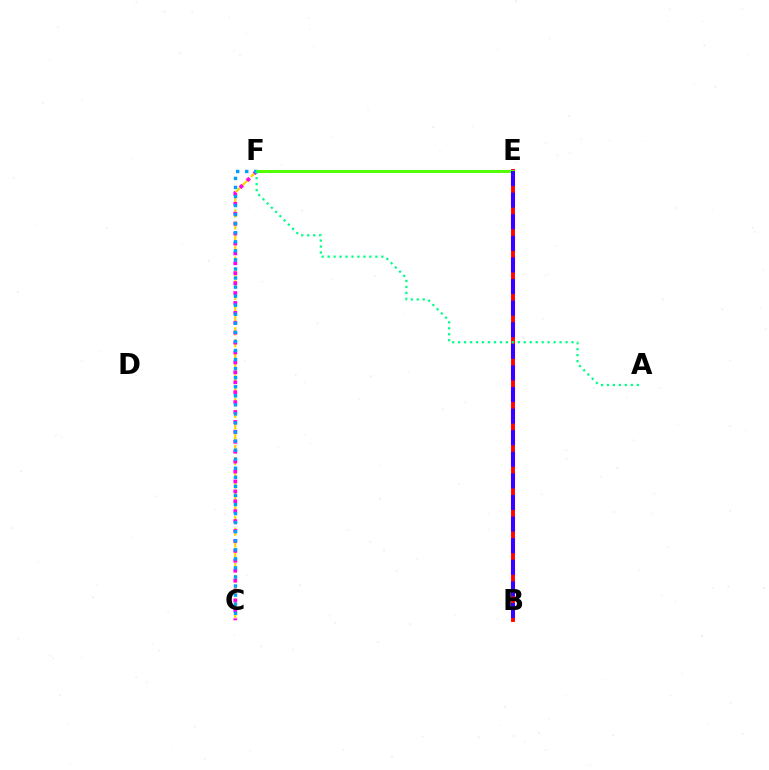{('C', 'F'): [{'color': '#ffd500', 'line_style': 'dashed', 'thickness': 1.6}, {'color': '#ff00ed', 'line_style': 'dotted', 'thickness': 2.69}, {'color': '#009eff', 'line_style': 'dotted', 'thickness': 2.46}], ('B', 'E'): [{'color': '#ff0000', 'line_style': 'solid', 'thickness': 2.79}, {'color': '#3700ff', 'line_style': 'dashed', 'thickness': 2.93}], ('E', 'F'): [{'color': '#4fff00', 'line_style': 'solid', 'thickness': 2.12}], ('A', 'F'): [{'color': '#00ff86', 'line_style': 'dotted', 'thickness': 1.62}]}